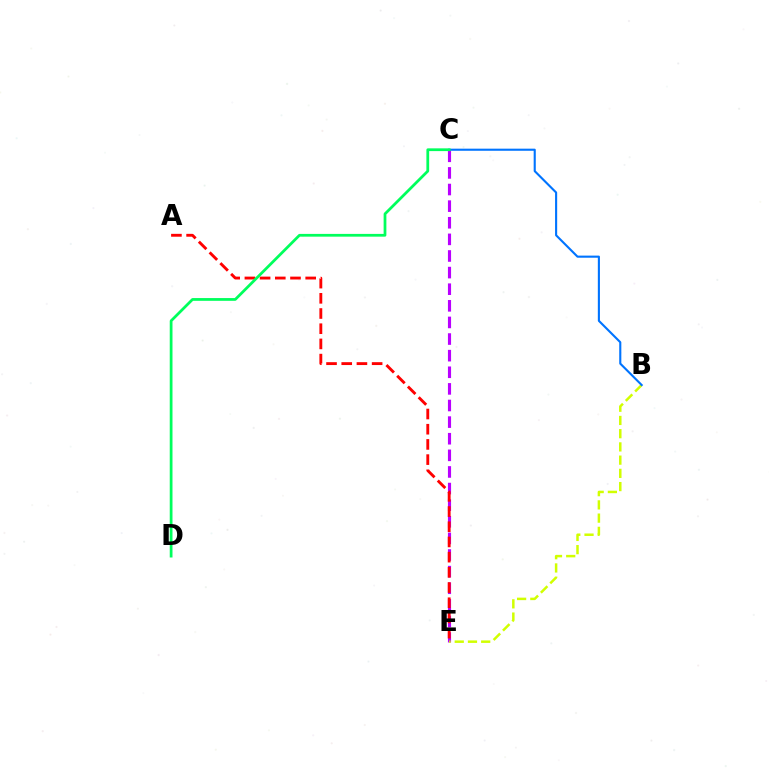{('C', 'E'): [{'color': '#b900ff', 'line_style': 'dashed', 'thickness': 2.26}], ('B', 'E'): [{'color': '#d1ff00', 'line_style': 'dashed', 'thickness': 1.8}], ('A', 'E'): [{'color': '#ff0000', 'line_style': 'dashed', 'thickness': 2.06}], ('B', 'C'): [{'color': '#0074ff', 'line_style': 'solid', 'thickness': 1.52}], ('C', 'D'): [{'color': '#00ff5c', 'line_style': 'solid', 'thickness': 1.99}]}